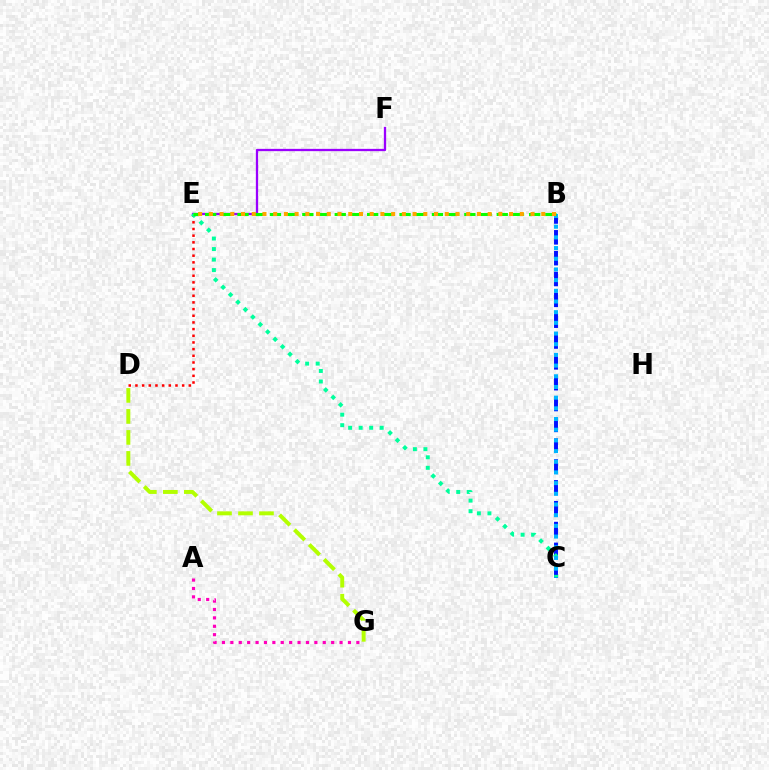{('E', 'F'): [{'color': '#9b00ff', 'line_style': 'solid', 'thickness': 1.65}], ('B', 'C'): [{'color': '#0010ff', 'line_style': 'dashed', 'thickness': 2.83}, {'color': '#00b5ff', 'line_style': 'dotted', 'thickness': 2.9}], ('D', 'E'): [{'color': '#ff0000', 'line_style': 'dotted', 'thickness': 1.81}], ('A', 'G'): [{'color': '#ff00bd', 'line_style': 'dotted', 'thickness': 2.28}], ('C', 'E'): [{'color': '#00ff9d', 'line_style': 'dotted', 'thickness': 2.86}], ('B', 'E'): [{'color': '#08ff00', 'line_style': 'dashed', 'thickness': 2.2}, {'color': '#ffa500', 'line_style': 'dotted', 'thickness': 2.91}], ('D', 'G'): [{'color': '#b3ff00', 'line_style': 'dashed', 'thickness': 2.85}]}